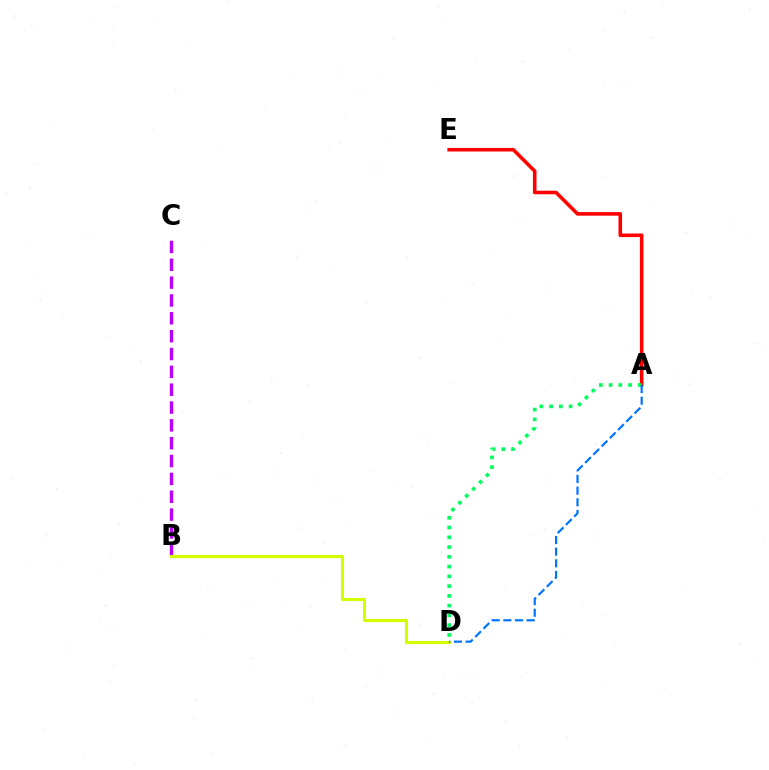{('A', 'E'): [{'color': '#ff0000', 'line_style': 'solid', 'thickness': 2.58}], ('B', 'C'): [{'color': '#b900ff', 'line_style': 'dashed', 'thickness': 2.42}], ('A', 'D'): [{'color': '#00ff5c', 'line_style': 'dotted', 'thickness': 2.65}, {'color': '#0074ff', 'line_style': 'dashed', 'thickness': 1.58}], ('B', 'D'): [{'color': '#d1ff00', 'line_style': 'solid', 'thickness': 2.23}]}